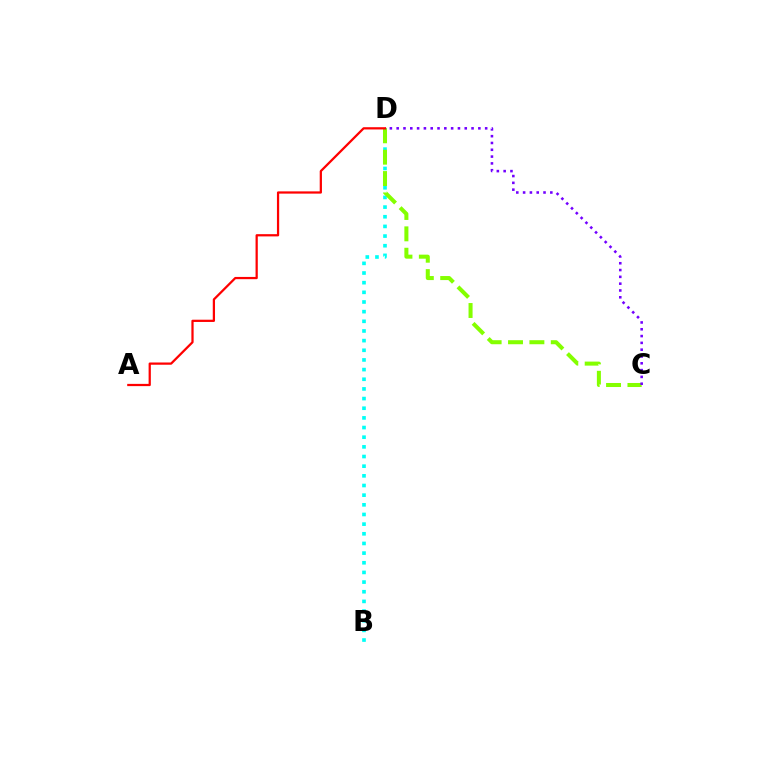{('B', 'D'): [{'color': '#00fff6', 'line_style': 'dotted', 'thickness': 2.62}], ('C', 'D'): [{'color': '#84ff00', 'line_style': 'dashed', 'thickness': 2.9}, {'color': '#7200ff', 'line_style': 'dotted', 'thickness': 1.85}], ('A', 'D'): [{'color': '#ff0000', 'line_style': 'solid', 'thickness': 1.62}]}